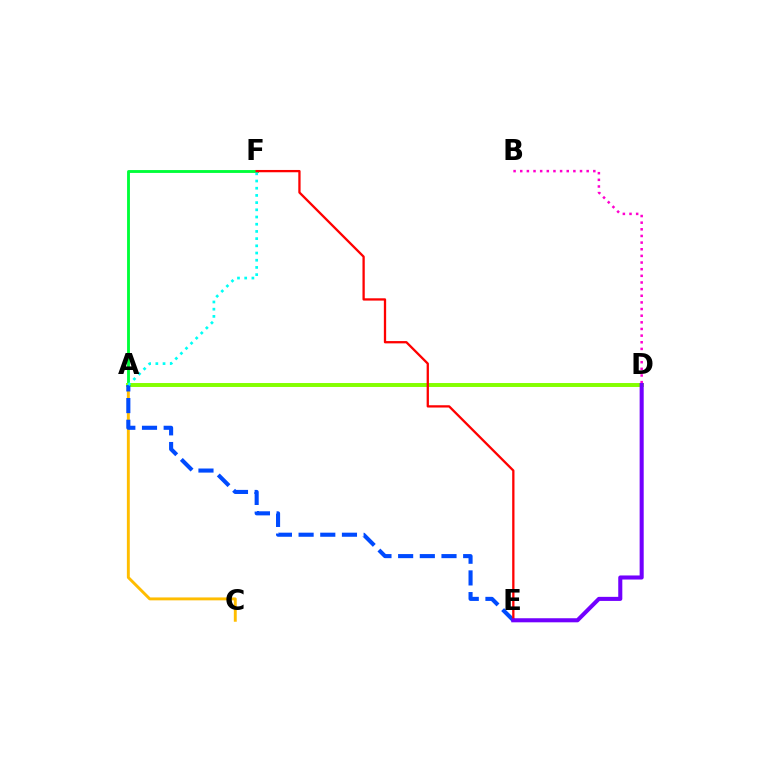{('A', 'F'): [{'color': '#00ff39', 'line_style': 'solid', 'thickness': 2.06}, {'color': '#00fff6', 'line_style': 'dotted', 'thickness': 1.96}], ('A', 'C'): [{'color': '#ffbd00', 'line_style': 'solid', 'thickness': 2.1}], ('A', 'D'): [{'color': '#84ff00', 'line_style': 'solid', 'thickness': 2.84}], ('A', 'E'): [{'color': '#004bff', 'line_style': 'dashed', 'thickness': 2.95}], ('B', 'D'): [{'color': '#ff00cf', 'line_style': 'dotted', 'thickness': 1.81}], ('E', 'F'): [{'color': '#ff0000', 'line_style': 'solid', 'thickness': 1.65}], ('D', 'E'): [{'color': '#7200ff', 'line_style': 'solid', 'thickness': 2.93}]}